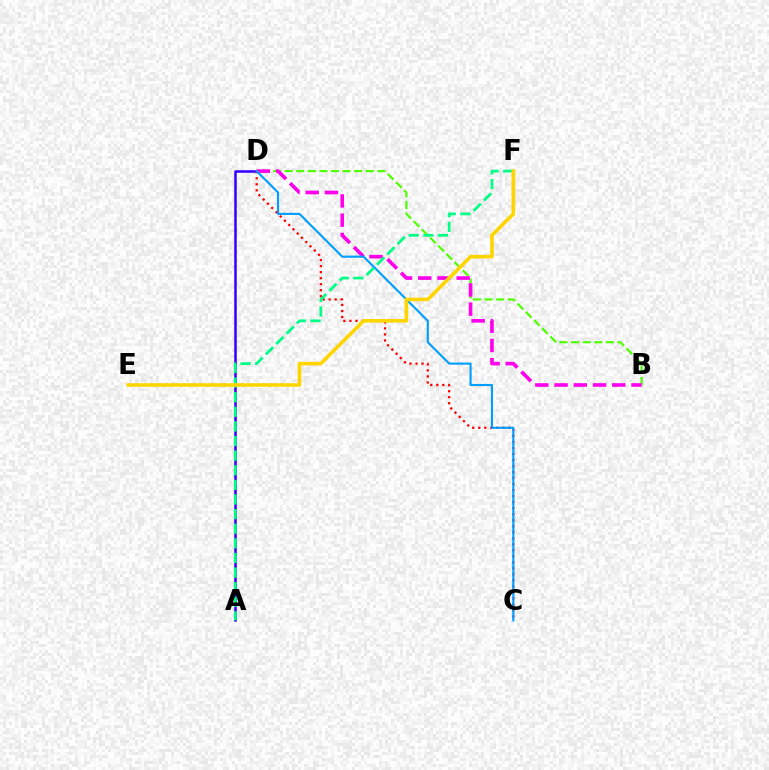{('B', 'D'): [{'color': '#4fff00', 'line_style': 'dashed', 'thickness': 1.57}, {'color': '#ff00ed', 'line_style': 'dashed', 'thickness': 2.61}], ('A', 'D'): [{'color': '#3700ff', 'line_style': 'solid', 'thickness': 1.83}], ('C', 'D'): [{'color': '#ff0000', 'line_style': 'dotted', 'thickness': 1.64}, {'color': '#009eff', 'line_style': 'solid', 'thickness': 1.53}], ('A', 'F'): [{'color': '#00ff86', 'line_style': 'dashed', 'thickness': 1.99}], ('E', 'F'): [{'color': '#ffd500', 'line_style': 'solid', 'thickness': 2.6}]}